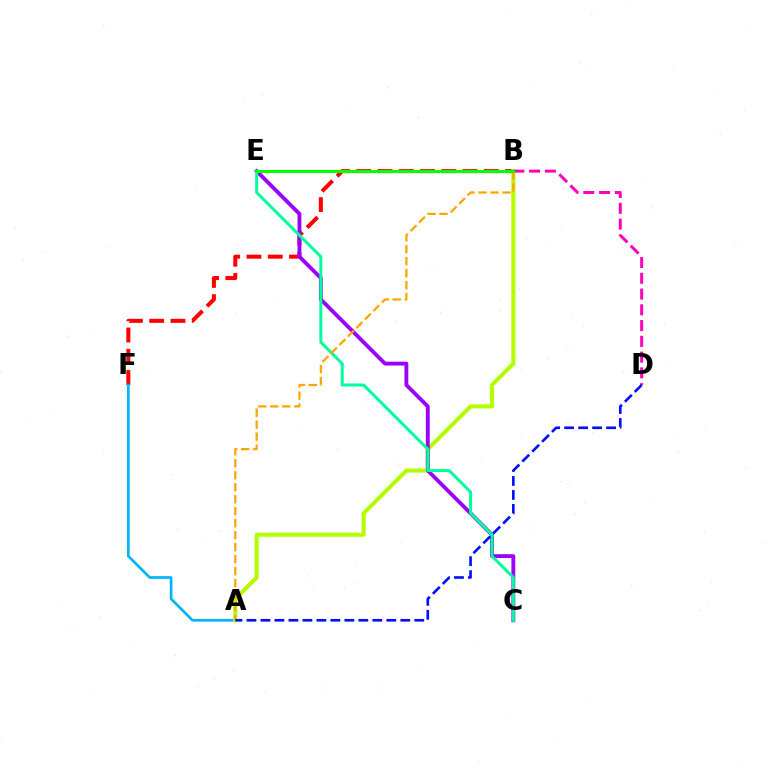{('B', 'F'): [{'color': '#ff0000', 'line_style': 'dashed', 'thickness': 2.89}], ('A', 'F'): [{'color': '#00b5ff', 'line_style': 'solid', 'thickness': 1.94}], ('A', 'B'): [{'color': '#b3ff00', 'line_style': 'solid', 'thickness': 2.94}, {'color': '#ffa500', 'line_style': 'dashed', 'thickness': 1.63}], ('C', 'E'): [{'color': '#9b00ff', 'line_style': 'solid', 'thickness': 2.77}, {'color': '#00ff9d', 'line_style': 'solid', 'thickness': 2.16}], ('B', 'D'): [{'color': '#ff00bd', 'line_style': 'dashed', 'thickness': 2.14}], ('B', 'E'): [{'color': '#08ff00', 'line_style': 'solid', 'thickness': 2.2}], ('A', 'D'): [{'color': '#0010ff', 'line_style': 'dashed', 'thickness': 1.9}]}